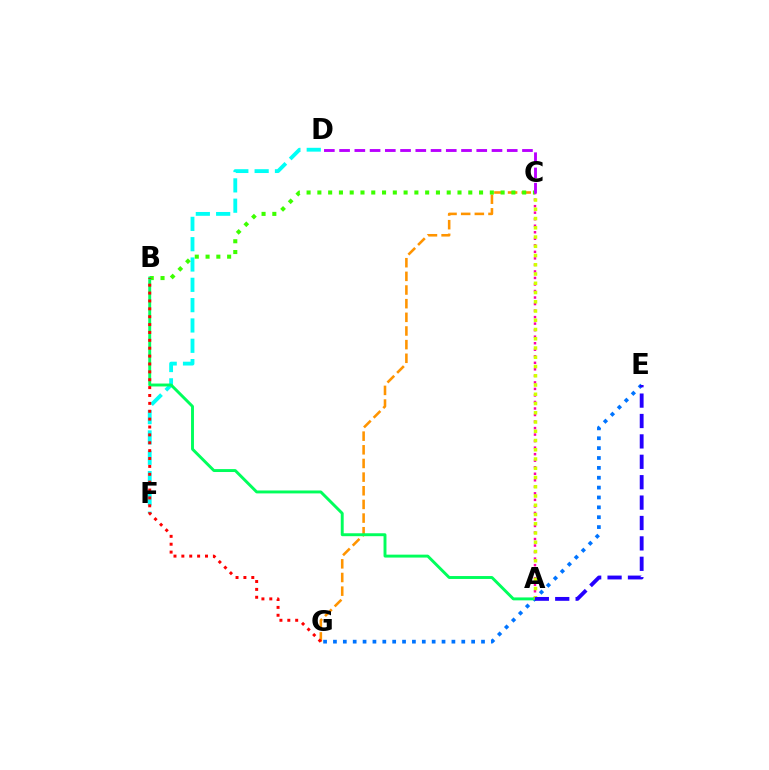{('E', 'G'): [{'color': '#0074ff', 'line_style': 'dotted', 'thickness': 2.68}], ('A', 'C'): [{'color': '#ff00ac', 'line_style': 'dotted', 'thickness': 1.77}, {'color': '#d1ff00', 'line_style': 'dotted', 'thickness': 2.51}], ('C', 'G'): [{'color': '#ff9400', 'line_style': 'dashed', 'thickness': 1.85}], ('D', 'F'): [{'color': '#00fff6', 'line_style': 'dashed', 'thickness': 2.76}], ('B', 'C'): [{'color': '#3dff00', 'line_style': 'dotted', 'thickness': 2.93}], ('A', 'B'): [{'color': '#00ff5c', 'line_style': 'solid', 'thickness': 2.1}], ('C', 'D'): [{'color': '#b900ff', 'line_style': 'dashed', 'thickness': 2.07}], ('A', 'E'): [{'color': '#2500ff', 'line_style': 'dashed', 'thickness': 2.77}], ('B', 'G'): [{'color': '#ff0000', 'line_style': 'dotted', 'thickness': 2.14}]}